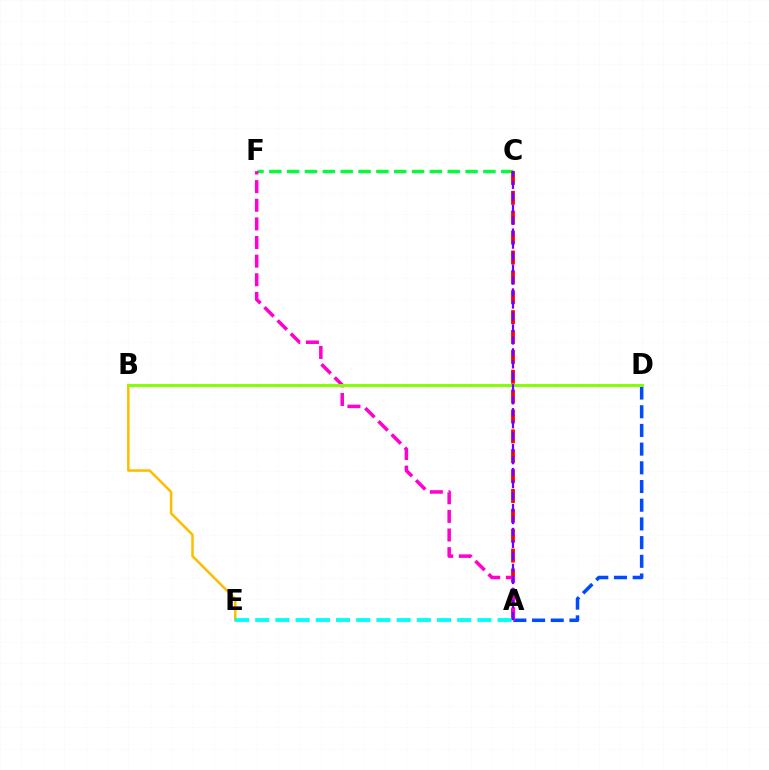{('C', 'F'): [{'color': '#00ff39', 'line_style': 'dashed', 'thickness': 2.42}], ('B', 'E'): [{'color': '#ffbd00', 'line_style': 'solid', 'thickness': 1.82}], ('A', 'D'): [{'color': '#004bff', 'line_style': 'dashed', 'thickness': 2.54}], ('A', 'C'): [{'color': '#ff0000', 'line_style': 'dashed', 'thickness': 2.7}, {'color': '#7200ff', 'line_style': 'dashed', 'thickness': 1.63}], ('A', 'F'): [{'color': '#ff00cf', 'line_style': 'dashed', 'thickness': 2.53}], ('A', 'E'): [{'color': '#00fff6', 'line_style': 'dashed', 'thickness': 2.74}], ('B', 'D'): [{'color': '#84ff00', 'line_style': 'solid', 'thickness': 2.13}]}